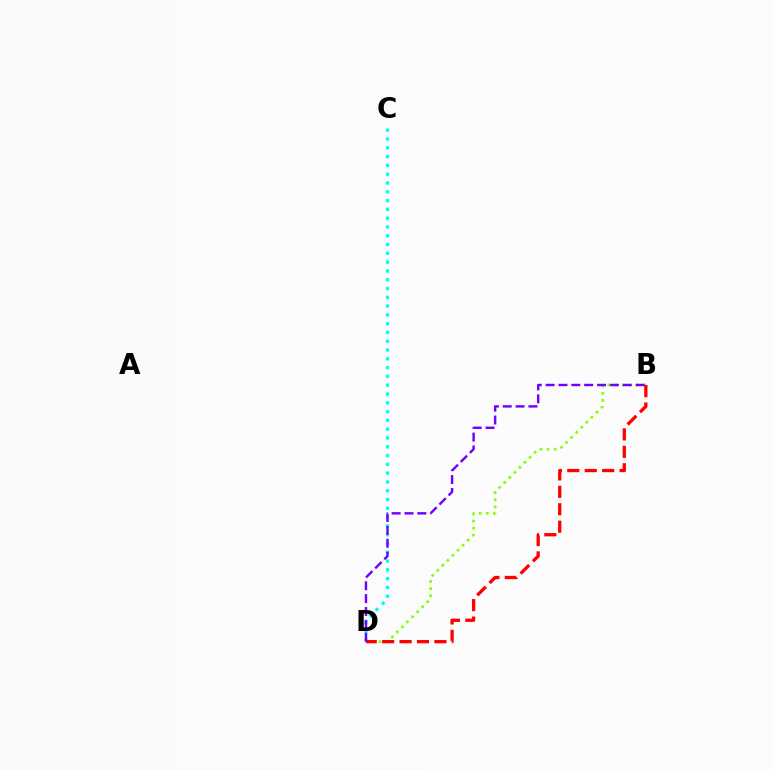{('C', 'D'): [{'color': '#00fff6', 'line_style': 'dotted', 'thickness': 2.39}], ('B', 'D'): [{'color': '#84ff00', 'line_style': 'dotted', 'thickness': 1.94}, {'color': '#ff0000', 'line_style': 'dashed', 'thickness': 2.37}, {'color': '#7200ff', 'line_style': 'dashed', 'thickness': 1.75}]}